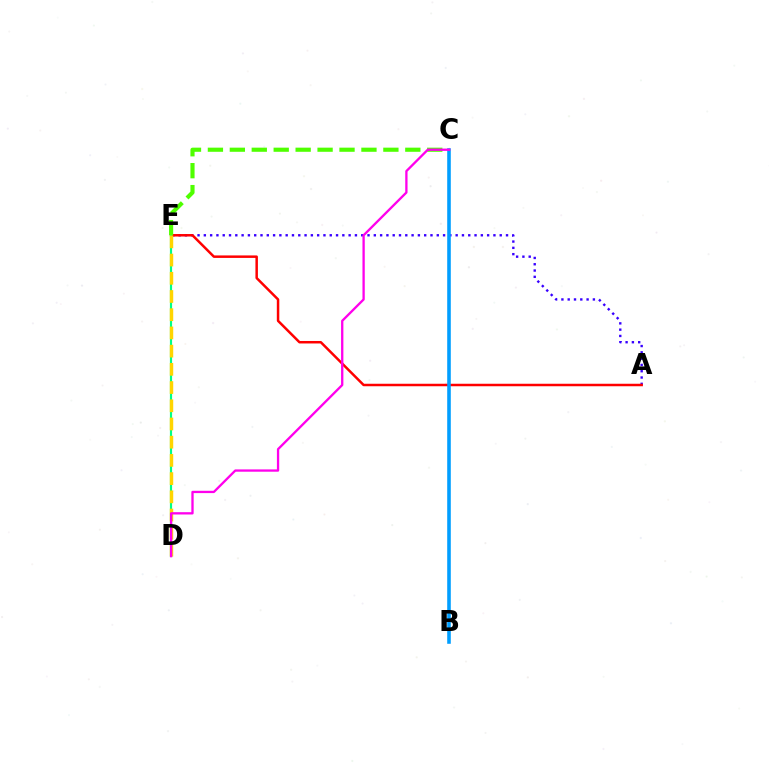{('A', 'E'): [{'color': '#3700ff', 'line_style': 'dotted', 'thickness': 1.71}, {'color': '#ff0000', 'line_style': 'solid', 'thickness': 1.79}], ('D', 'E'): [{'color': '#00ff86', 'line_style': 'solid', 'thickness': 1.57}, {'color': '#ffd500', 'line_style': 'dashed', 'thickness': 2.47}], ('C', 'E'): [{'color': '#4fff00', 'line_style': 'dashed', 'thickness': 2.98}], ('B', 'C'): [{'color': '#009eff', 'line_style': 'solid', 'thickness': 2.58}], ('C', 'D'): [{'color': '#ff00ed', 'line_style': 'solid', 'thickness': 1.66}]}